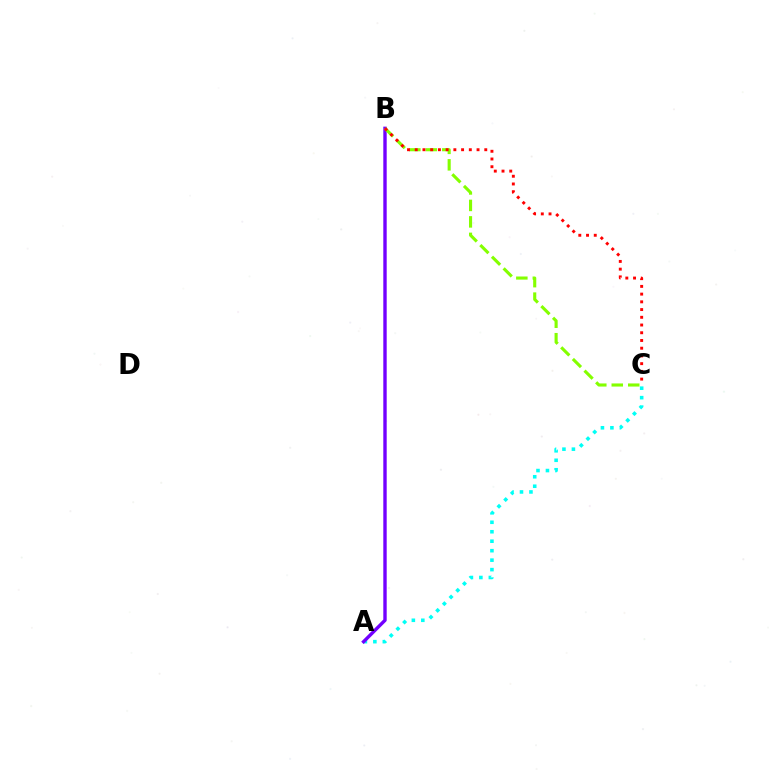{('A', 'C'): [{'color': '#00fff6', 'line_style': 'dotted', 'thickness': 2.57}], ('A', 'B'): [{'color': '#7200ff', 'line_style': 'solid', 'thickness': 2.44}], ('B', 'C'): [{'color': '#84ff00', 'line_style': 'dashed', 'thickness': 2.24}, {'color': '#ff0000', 'line_style': 'dotted', 'thickness': 2.1}]}